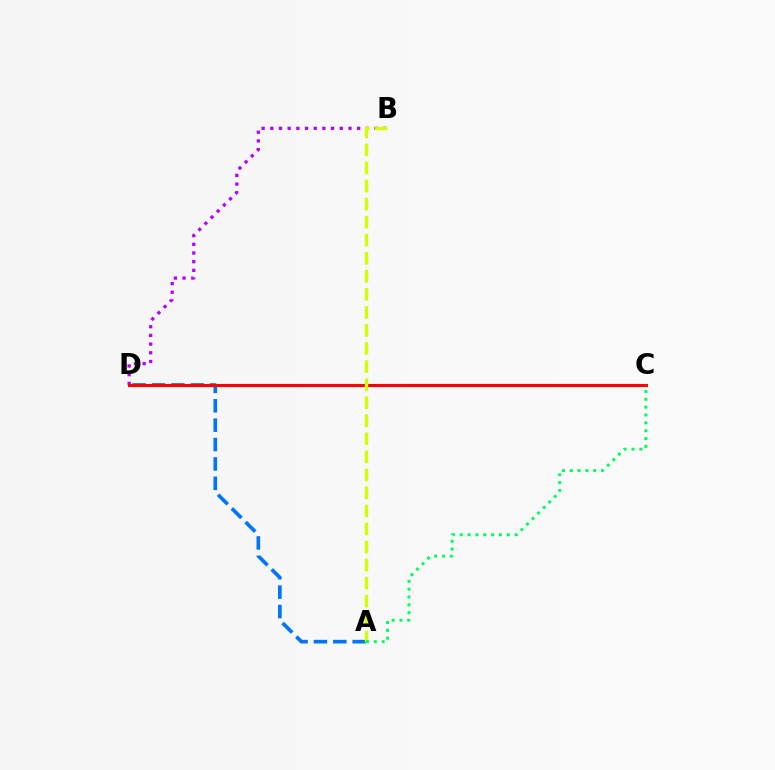{('A', 'D'): [{'color': '#0074ff', 'line_style': 'dashed', 'thickness': 2.63}], ('B', 'D'): [{'color': '#b900ff', 'line_style': 'dotted', 'thickness': 2.36}], ('C', 'D'): [{'color': '#ff0000', 'line_style': 'solid', 'thickness': 2.24}], ('A', 'B'): [{'color': '#d1ff00', 'line_style': 'dashed', 'thickness': 2.45}], ('A', 'C'): [{'color': '#00ff5c', 'line_style': 'dotted', 'thickness': 2.13}]}